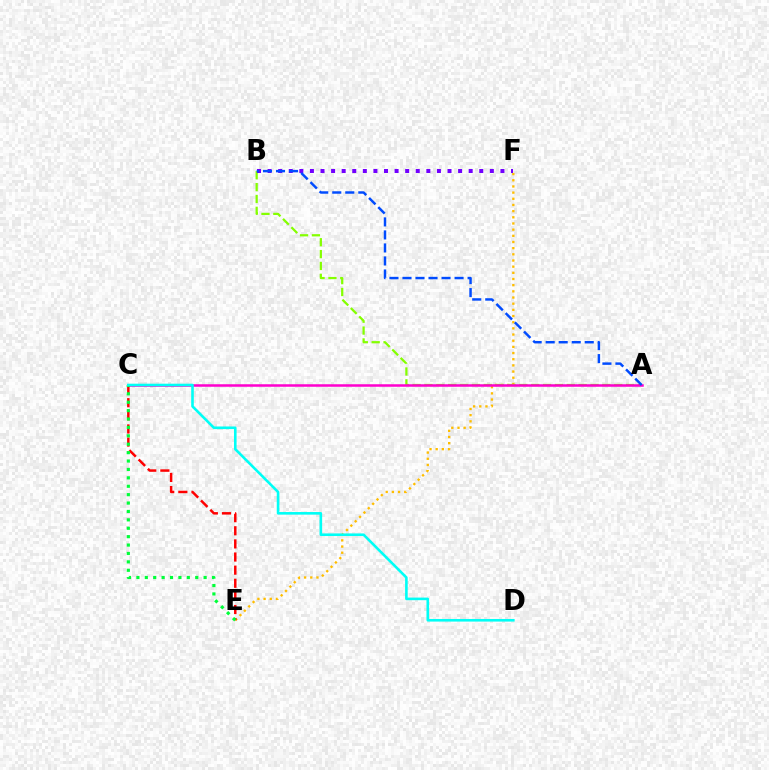{('E', 'F'): [{'color': '#ffbd00', 'line_style': 'dotted', 'thickness': 1.68}], ('A', 'B'): [{'color': '#84ff00', 'line_style': 'dashed', 'thickness': 1.61}, {'color': '#004bff', 'line_style': 'dashed', 'thickness': 1.77}], ('A', 'C'): [{'color': '#ff00cf', 'line_style': 'solid', 'thickness': 1.81}], ('C', 'E'): [{'color': '#ff0000', 'line_style': 'dashed', 'thickness': 1.78}, {'color': '#00ff39', 'line_style': 'dotted', 'thickness': 2.28}], ('B', 'F'): [{'color': '#7200ff', 'line_style': 'dotted', 'thickness': 2.88}], ('C', 'D'): [{'color': '#00fff6', 'line_style': 'solid', 'thickness': 1.88}]}